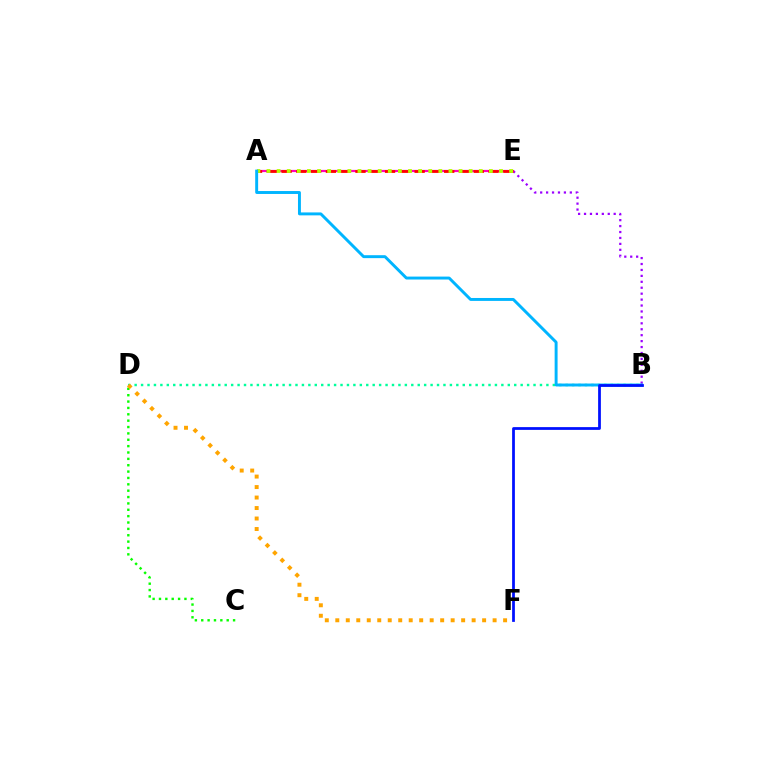{('C', 'D'): [{'color': '#08ff00', 'line_style': 'dotted', 'thickness': 1.73}], ('B', 'E'): [{'color': '#9b00ff', 'line_style': 'dotted', 'thickness': 1.61}], ('A', 'E'): [{'color': '#ff00bd', 'line_style': 'solid', 'thickness': 1.58}, {'color': '#ff0000', 'line_style': 'dashed', 'thickness': 2.01}, {'color': '#b3ff00', 'line_style': 'dotted', 'thickness': 2.75}], ('B', 'D'): [{'color': '#00ff9d', 'line_style': 'dotted', 'thickness': 1.75}], ('A', 'B'): [{'color': '#00b5ff', 'line_style': 'solid', 'thickness': 2.11}], ('D', 'F'): [{'color': '#ffa500', 'line_style': 'dotted', 'thickness': 2.85}], ('B', 'F'): [{'color': '#0010ff', 'line_style': 'solid', 'thickness': 1.99}]}